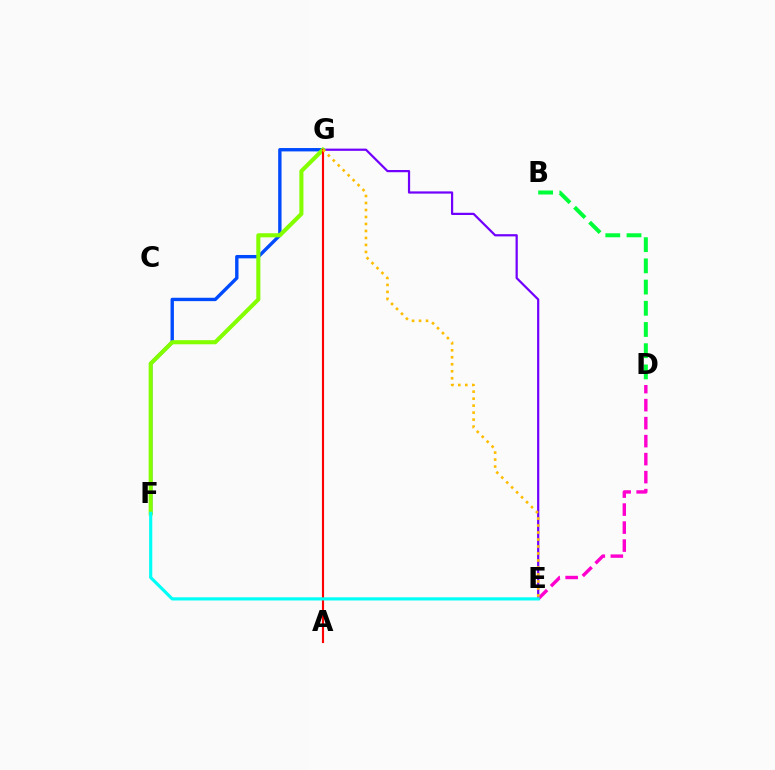{('B', 'D'): [{'color': '#00ff39', 'line_style': 'dashed', 'thickness': 2.88}], ('E', 'G'): [{'color': '#7200ff', 'line_style': 'solid', 'thickness': 1.6}, {'color': '#ffbd00', 'line_style': 'dotted', 'thickness': 1.9}], ('D', 'E'): [{'color': '#ff00cf', 'line_style': 'dashed', 'thickness': 2.45}], ('F', 'G'): [{'color': '#004bff', 'line_style': 'solid', 'thickness': 2.43}, {'color': '#84ff00', 'line_style': 'solid', 'thickness': 2.95}], ('A', 'G'): [{'color': '#ff0000', 'line_style': 'solid', 'thickness': 1.53}], ('E', 'F'): [{'color': '#00fff6', 'line_style': 'solid', 'thickness': 2.27}]}